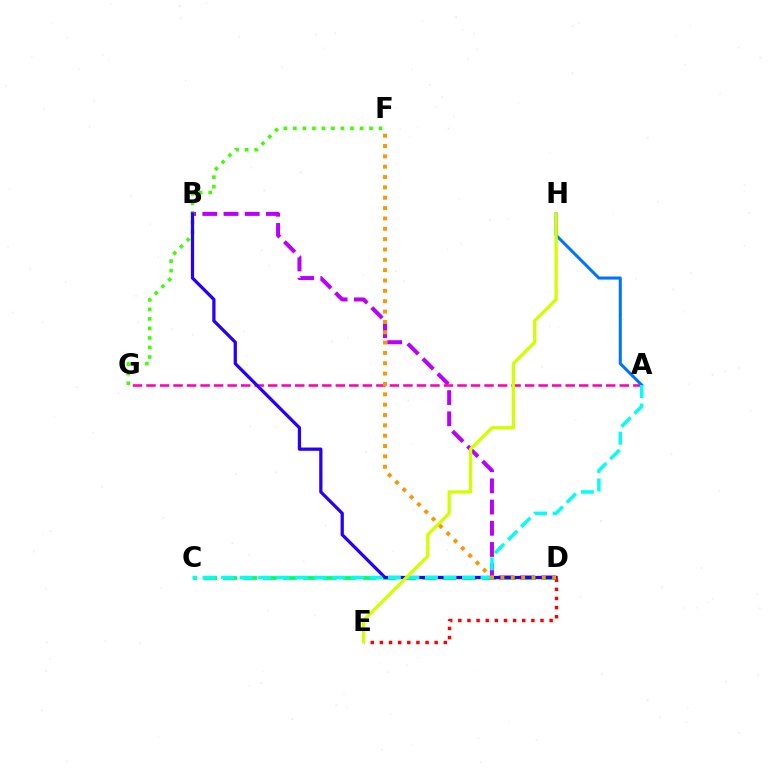{('B', 'D'): [{'color': '#b900ff', 'line_style': 'dashed', 'thickness': 2.88}, {'color': '#2500ff', 'line_style': 'solid', 'thickness': 2.34}], ('A', 'G'): [{'color': '#ff00ac', 'line_style': 'dashed', 'thickness': 1.84}], ('C', 'D'): [{'color': '#00ff5c', 'line_style': 'dashed', 'thickness': 2.71}], ('F', 'G'): [{'color': '#3dff00', 'line_style': 'dotted', 'thickness': 2.59}], ('A', 'H'): [{'color': '#0074ff', 'line_style': 'solid', 'thickness': 2.2}], ('D', 'E'): [{'color': '#ff0000', 'line_style': 'dotted', 'thickness': 2.48}], ('A', 'C'): [{'color': '#00fff6', 'line_style': 'dashed', 'thickness': 2.52}], ('E', 'H'): [{'color': '#d1ff00', 'line_style': 'solid', 'thickness': 2.36}], ('D', 'F'): [{'color': '#ff9400', 'line_style': 'dotted', 'thickness': 2.81}]}